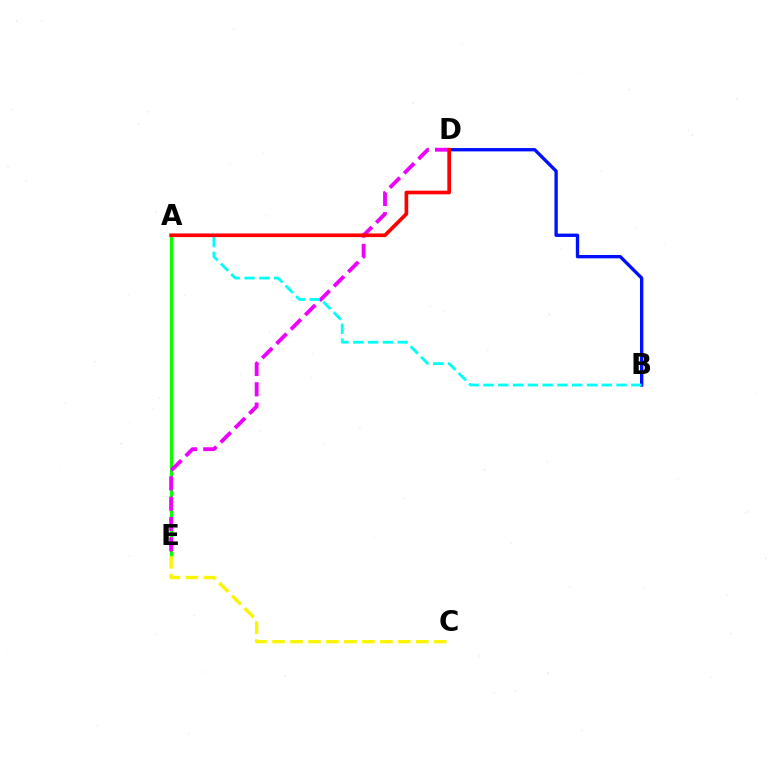{('A', 'E'): [{'color': '#08ff00', 'line_style': 'solid', 'thickness': 2.26}], ('B', 'D'): [{'color': '#0010ff', 'line_style': 'solid', 'thickness': 2.41}], ('C', 'E'): [{'color': '#fcf500', 'line_style': 'dashed', 'thickness': 2.44}], ('D', 'E'): [{'color': '#ee00ff', 'line_style': 'dashed', 'thickness': 2.76}], ('A', 'B'): [{'color': '#00fff6', 'line_style': 'dashed', 'thickness': 2.01}], ('A', 'D'): [{'color': '#ff0000', 'line_style': 'solid', 'thickness': 2.64}]}